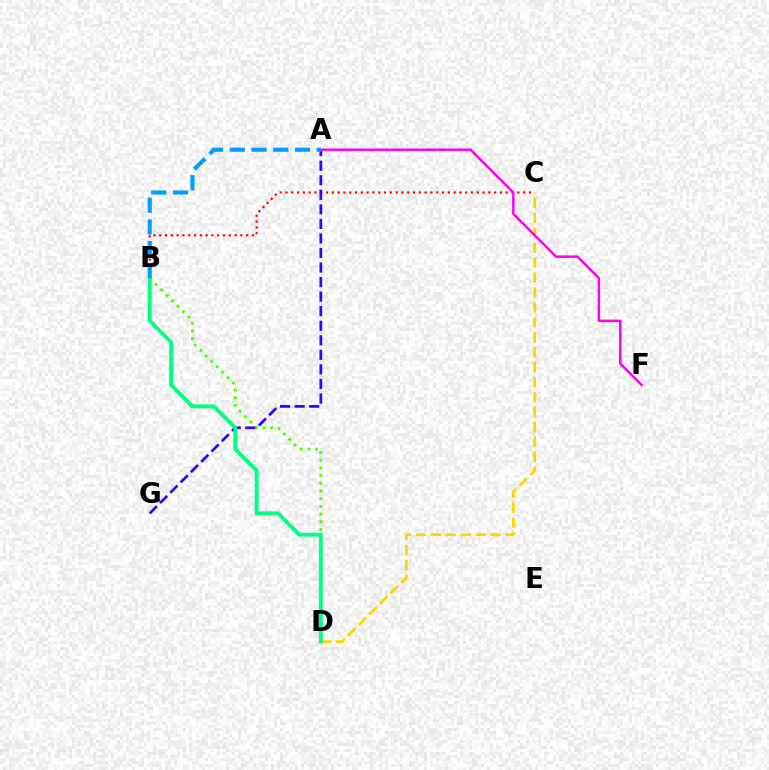{('B', 'D'): [{'color': '#4fff00', 'line_style': 'dotted', 'thickness': 2.09}, {'color': '#00ff86', 'line_style': 'solid', 'thickness': 2.78}], ('B', 'C'): [{'color': '#ff0000', 'line_style': 'dotted', 'thickness': 1.58}], ('A', 'G'): [{'color': '#3700ff', 'line_style': 'dashed', 'thickness': 1.98}], ('C', 'D'): [{'color': '#ffd500', 'line_style': 'dashed', 'thickness': 2.03}], ('A', 'F'): [{'color': '#ff00ed', 'line_style': 'solid', 'thickness': 1.77}], ('A', 'B'): [{'color': '#009eff', 'line_style': 'dashed', 'thickness': 2.96}]}